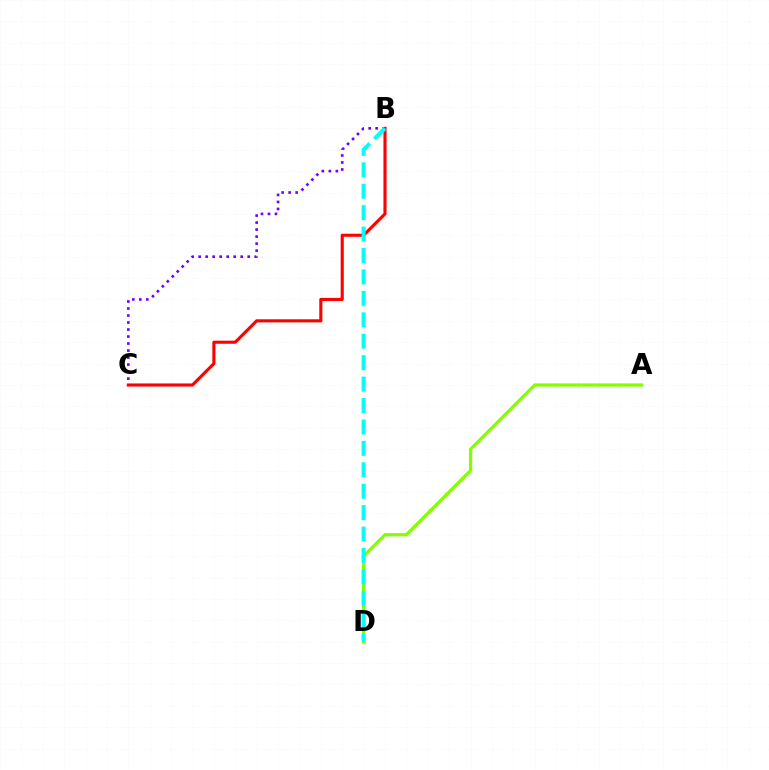{('B', 'C'): [{'color': '#7200ff', 'line_style': 'dotted', 'thickness': 1.9}, {'color': '#ff0000', 'line_style': 'solid', 'thickness': 2.24}], ('A', 'D'): [{'color': '#84ff00', 'line_style': 'solid', 'thickness': 2.34}], ('B', 'D'): [{'color': '#00fff6', 'line_style': 'dashed', 'thickness': 2.91}]}